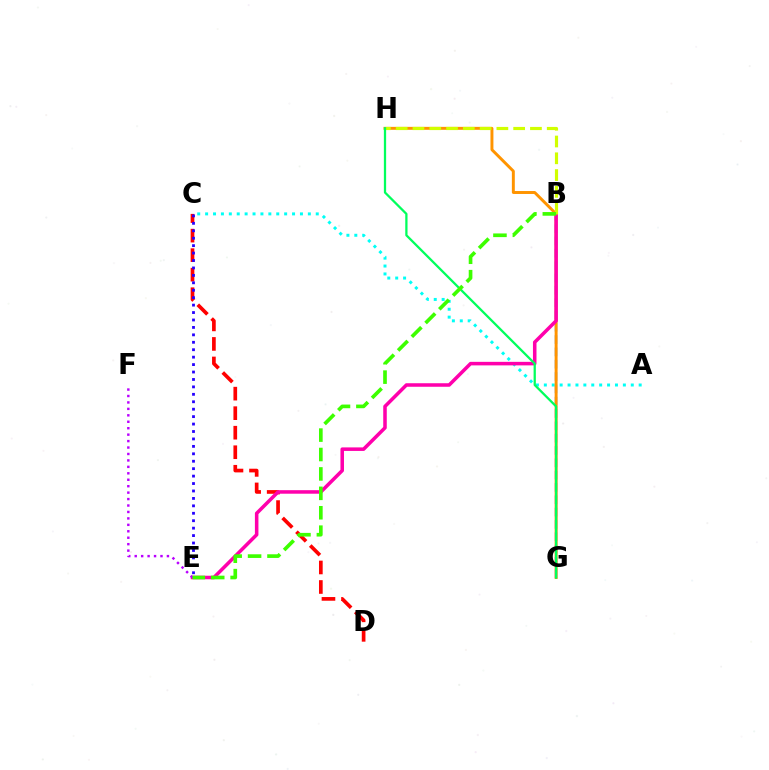{('C', 'D'): [{'color': '#ff0000', 'line_style': 'dashed', 'thickness': 2.65}], ('B', 'G'): [{'color': '#0074ff', 'line_style': 'dashed', 'thickness': 1.67}], ('A', 'C'): [{'color': '#00fff6', 'line_style': 'dotted', 'thickness': 2.15}], ('G', 'H'): [{'color': '#ff9400', 'line_style': 'solid', 'thickness': 2.12}, {'color': '#00ff5c', 'line_style': 'solid', 'thickness': 1.63}], ('C', 'E'): [{'color': '#2500ff', 'line_style': 'dotted', 'thickness': 2.02}], ('B', 'E'): [{'color': '#ff00ac', 'line_style': 'solid', 'thickness': 2.54}, {'color': '#3dff00', 'line_style': 'dashed', 'thickness': 2.64}], ('E', 'F'): [{'color': '#b900ff', 'line_style': 'dotted', 'thickness': 1.75}], ('B', 'H'): [{'color': '#d1ff00', 'line_style': 'dashed', 'thickness': 2.28}]}